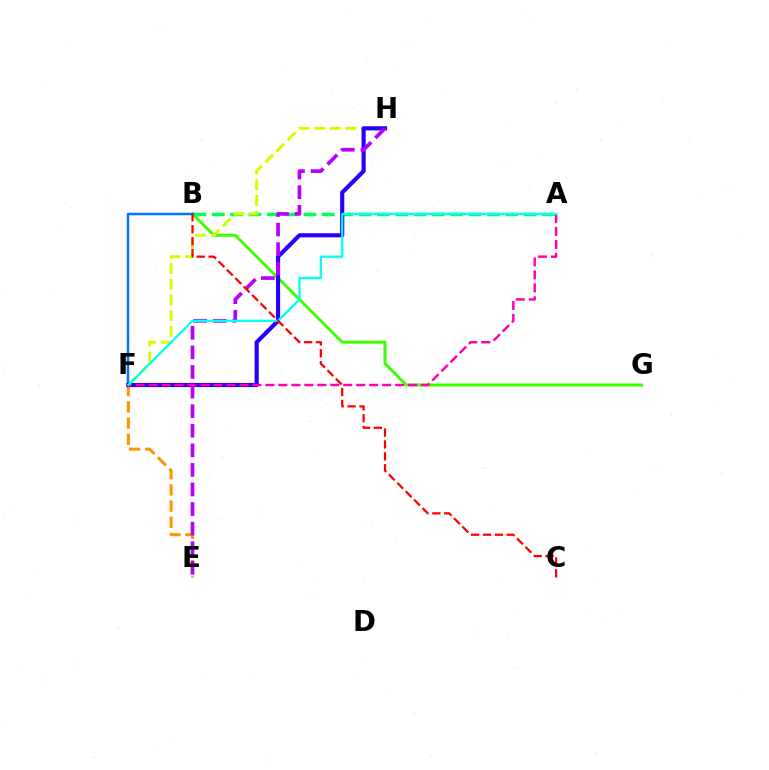{('A', 'B'): [{'color': '#00ff5c', 'line_style': 'dashed', 'thickness': 2.49}], ('E', 'F'): [{'color': '#ff9400', 'line_style': 'dashed', 'thickness': 2.2}], ('B', 'G'): [{'color': '#3dff00', 'line_style': 'solid', 'thickness': 2.14}], ('F', 'H'): [{'color': '#d1ff00', 'line_style': 'dashed', 'thickness': 2.13}, {'color': '#2500ff', 'line_style': 'solid', 'thickness': 2.98}], ('B', 'F'): [{'color': '#0074ff', 'line_style': 'solid', 'thickness': 1.8}], ('E', 'H'): [{'color': '#b900ff', 'line_style': 'dashed', 'thickness': 2.66}], ('A', 'F'): [{'color': '#ff00ac', 'line_style': 'dashed', 'thickness': 1.76}, {'color': '#00fff6', 'line_style': 'solid', 'thickness': 1.64}], ('B', 'C'): [{'color': '#ff0000', 'line_style': 'dashed', 'thickness': 1.62}]}